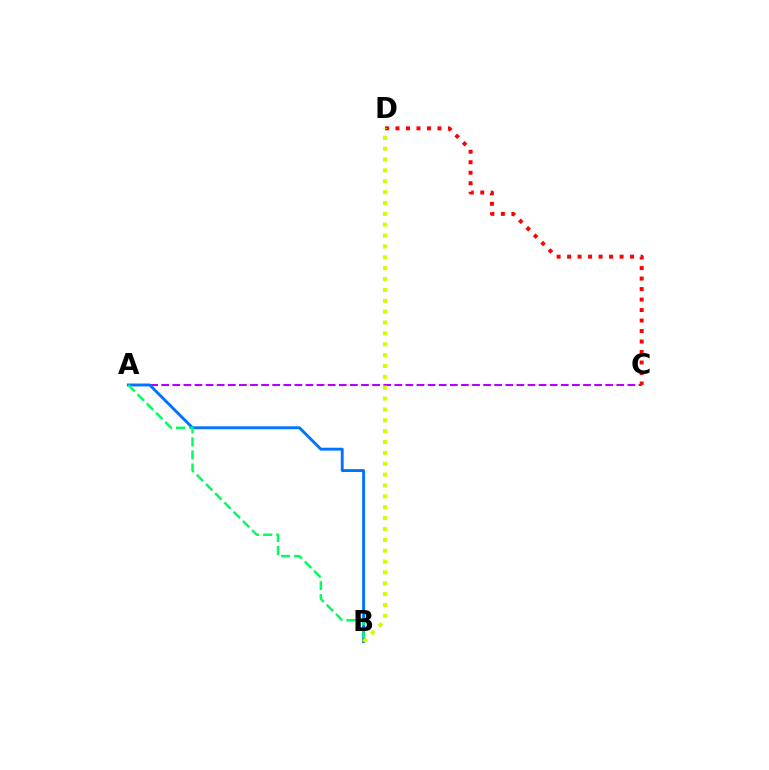{('A', 'C'): [{'color': '#b900ff', 'line_style': 'dashed', 'thickness': 1.51}], ('C', 'D'): [{'color': '#ff0000', 'line_style': 'dotted', 'thickness': 2.85}], ('A', 'B'): [{'color': '#0074ff', 'line_style': 'solid', 'thickness': 2.09}, {'color': '#00ff5c', 'line_style': 'dashed', 'thickness': 1.77}], ('B', 'D'): [{'color': '#d1ff00', 'line_style': 'dotted', 'thickness': 2.95}]}